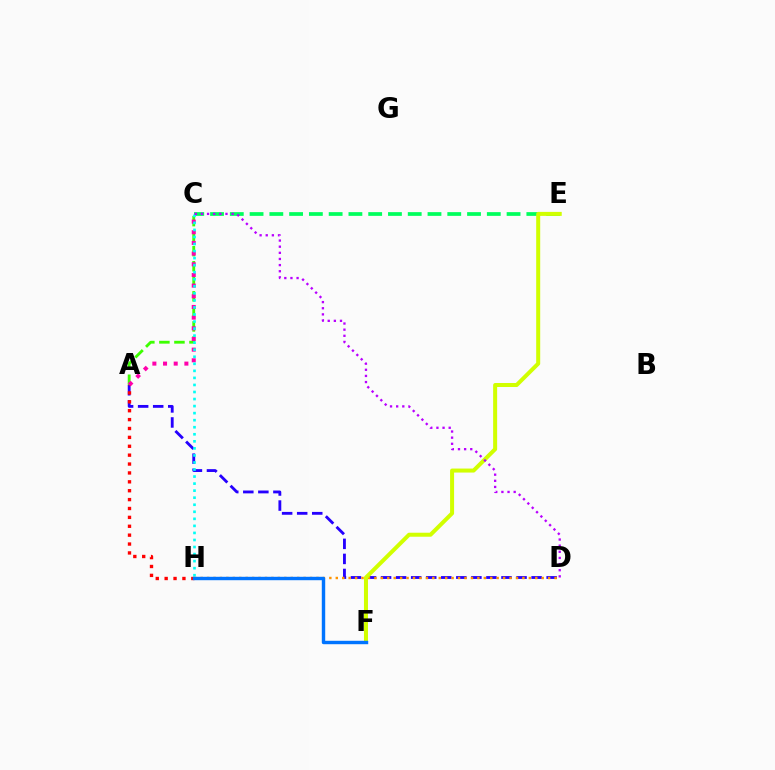{('C', 'E'): [{'color': '#00ff5c', 'line_style': 'dashed', 'thickness': 2.69}], ('A', 'D'): [{'color': '#2500ff', 'line_style': 'dashed', 'thickness': 2.04}], ('D', 'H'): [{'color': '#ff9400', 'line_style': 'dotted', 'thickness': 1.75}], ('A', 'C'): [{'color': '#3dff00', 'line_style': 'dashed', 'thickness': 2.04}, {'color': '#ff00ac', 'line_style': 'dotted', 'thickness': 2.9}], ('E', 'F'): [{'color': '#d1ff00', 'line_style': 'solid', 'thickness': 2.88}], ('C', 'H'): [{'color': '#00fff6', 'line_style': 'dotted', 'thickness': 1.91}], ('C', 'D'): [{'color': '#b900ff', 'line_style': 'dotted', 'thickness': 1.67}], ('A', 'H'): [{'color': '#ff0000', 'line_style': 'dotted', 'thickness': 2.42}], ('F', 'H'): [{'color': '#0074ff', 'line_style': 'solid', 'thickness': 2.46}]}